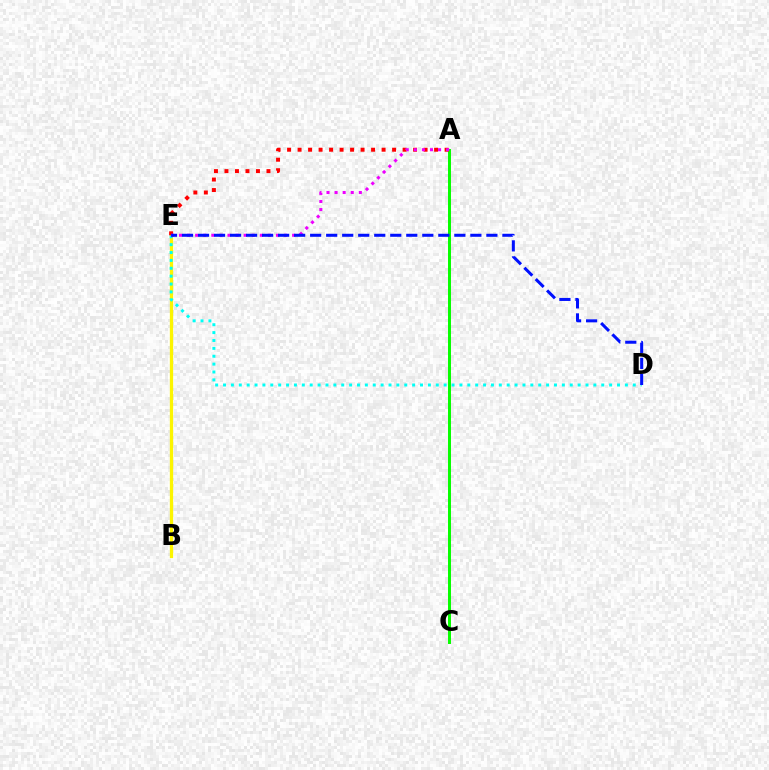{('B', 'E'): [{'color': '#fcf500', 'line_style': 'solid', 'thickness': 2.37}], ('D', 'E'): [{'color': '#00fff6', 'line_style': 'dotted', 'thickness': 2.14}, {'color': '#0010ff', 'line_style': 'dashed', 'thickness': 2.18}], ('A', 'C'): [{'color': '#08ff00', 'line_style': 'solid', 'thickness': 2.14}], ('A', 'E'): [{'color': '#ff0000', 'line_style': 'dotted', 'thickness': 2.85}, {'color': '#ee00ff', 'line_style': 'dotted', 'thickness': 2.2}]}